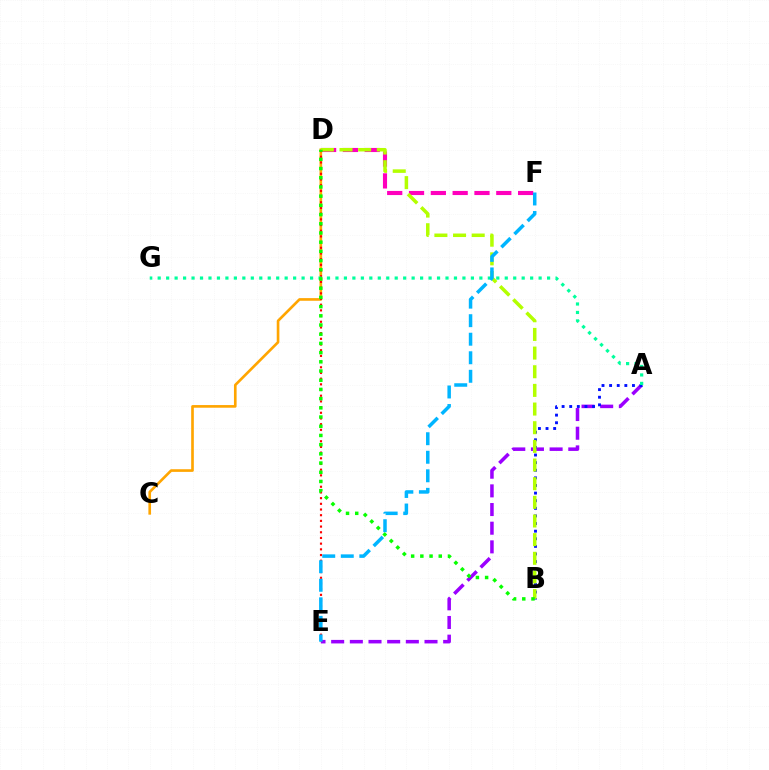{('D', 'F'): [{'color': '#ff00bd', 'line_style': 'dashed', 'thickness': 2.96}], ('C', 'D'): [{'color': '#ffa500', 'line_style': 'solid', 'thickness': 1.91}], ('A', 'E'): [{'color': '#9b00ff', 'line_style': 'dashed', 'thickness': 2.54}], ('A', 'B'): [{'color': '#0010ff', 'line_style': 'dotted', 'thickness': 2.07}], ('B', 'D'): [{'color': '#b3ff00', 'line_style': 'dashed', 'thickness': 2.53}, {'color': '#08ff00', 'line_style': 'dotted', 'thickness': 2.5}], ('D', 'E'): [{'color': '#ff0000', 'line_style': 'dotted', 'thickness': 1.55}], ('A', 'G'): [{'color': '#00ff9d', 'line_style': 'dotted', 'thickness': 2.3}], ('E', 'F'): [{'color': '#00b5ff', 'line_style': 'dashed', 'thickness': 2.52}]}